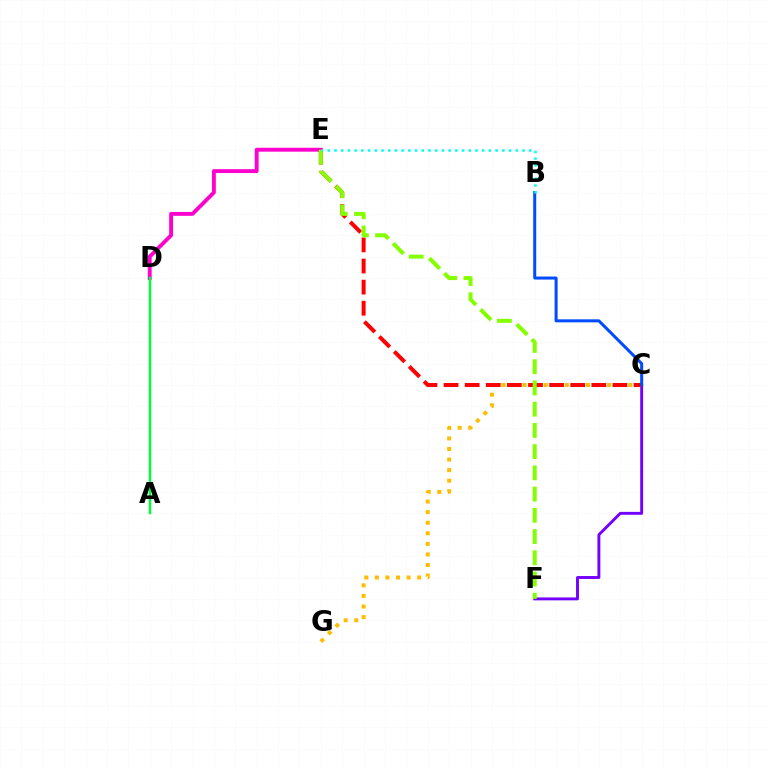{('D', 'E'): [{'color': '#ff00cf', 'line_style': 'solid', 'thickness': 2.79}], ('C', 'F'): [{'color': '#7200ff', 'line_style': 'solid', 'thickness': 2.09}], ('C', 'G'): [{'color': '#ffbd00', 'line_style': 'dotted', 'thickness': 2.87}], ('C', 'E'): [{'color': '#ff0000', 'line_style': 'dashed', 'thickness': 2.87}], ('E', 'F'): [{'color': '#84ff00', 'line_style': 'dashed', 'thickness': 2.88}], ('A', 'D'): [{'color': '#00ff39', 'line_style': 'solid', 'thickness': 1.79}], ('B', 'C'): [{'color': '#004bff', 'line_style': 'solid', 'thickness': 2.17}], ('B', 'E'): [{'color': '#00fff6', 'line_style': 'dotted', 'thickness': 1.82}]}